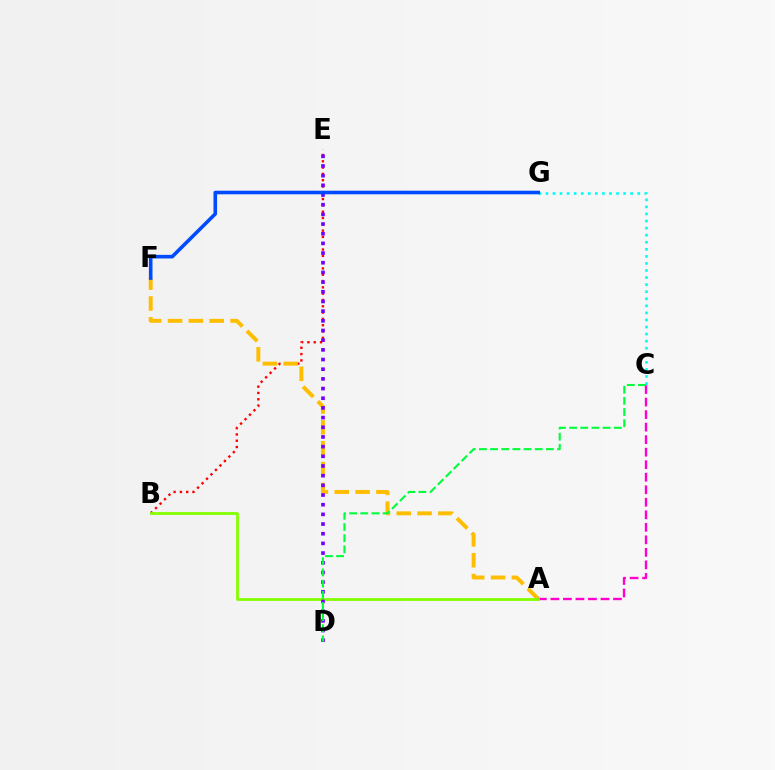{('B', 'E'): [{'color': '#ff0000', 'line_style': 'dotted', 'thickness': 1.71}], ('C', 'G'): [{'color': '#00fff6', 'line_style': 'dotted', 'thickness': 1.92}], ('A', 'F'): [{'color': '#ffbd00', 'line_style': 'dashed', 'thickness': 2.83}], ('A', 'C'): [{'color': '#ff00cf', 'line_style': 'dashed', 'thickness': 1.7}], ('A', 'B'): [{'color': '#84ff00', 'line_style': 'solid', 'thickness': 2.02}], ('D', 'E'): [{'color': '#7200ff', 'line_style': 'dotted', 'thickness': 2.63}], ('C', 'D'): [{'color': '#00ff39', 'line_style': 'dashed', 'thickness': 1.52}], ('F', 'G'): [{'color': '#004bff', 'line_style': 'solid', 'thickness': 2.59}]}